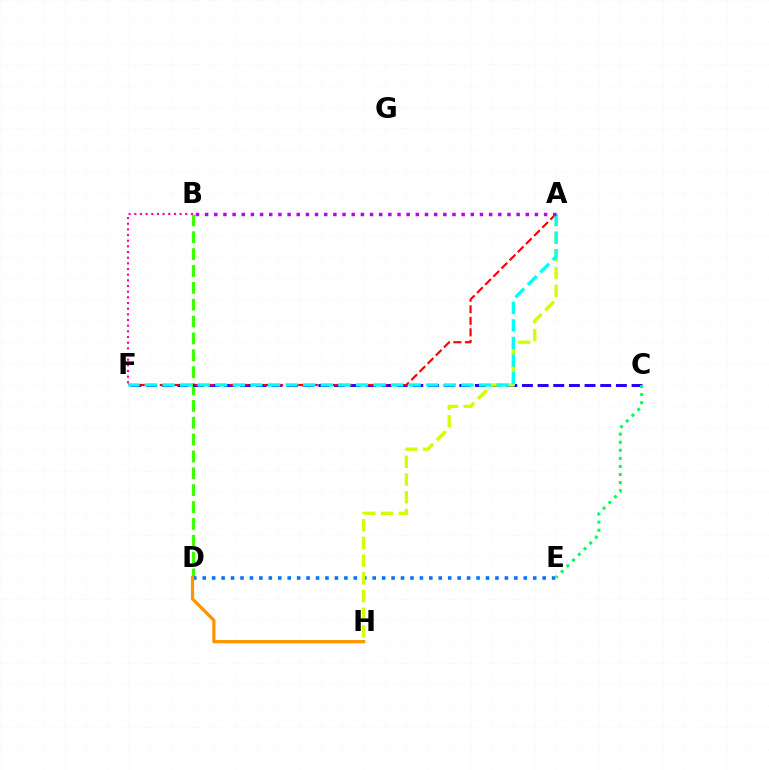{('B', 'D'): [{'color': '#3dff00', 'line_style': 'dashed', 'thickness': 2.29}], ('C', 'F'): [{'color': '#2500ff', 'line_style': 'dashed', 'thickness': 2.13}], ('C', 'E'): [{'color': '#00ff5c', 'line_style': 'dotted', 'thickness': 2.19}], ('D', 'E'): [{'color': '#0074ff', 'line_style': 'dotted', 'thickness': 2.57}], ('D', 'H'): [{'color': '#ff9400', 'line_style': 'solid', 'thickness': 2.32}], ('A', 'F'): [{'color': '#ff0000', 'line_style': 'dashed', 'thickness': 1.57}, {'color': '#00fff6', 'line_style': 'dashed', 'thickness': 2.39}], ('A', 'H'): [{'color': '#d1ff00', 'line_style': 'dashed', 'thickness': 2.4}], ('B', 'F'): [{'color': '#ff00ac', 'line_style': 'dotted', 'thickness': 1.54}], ('A', 'B'): [{'color': '#b900ff', 'line_style': 'dotted', 'thickness': 2.49}]}